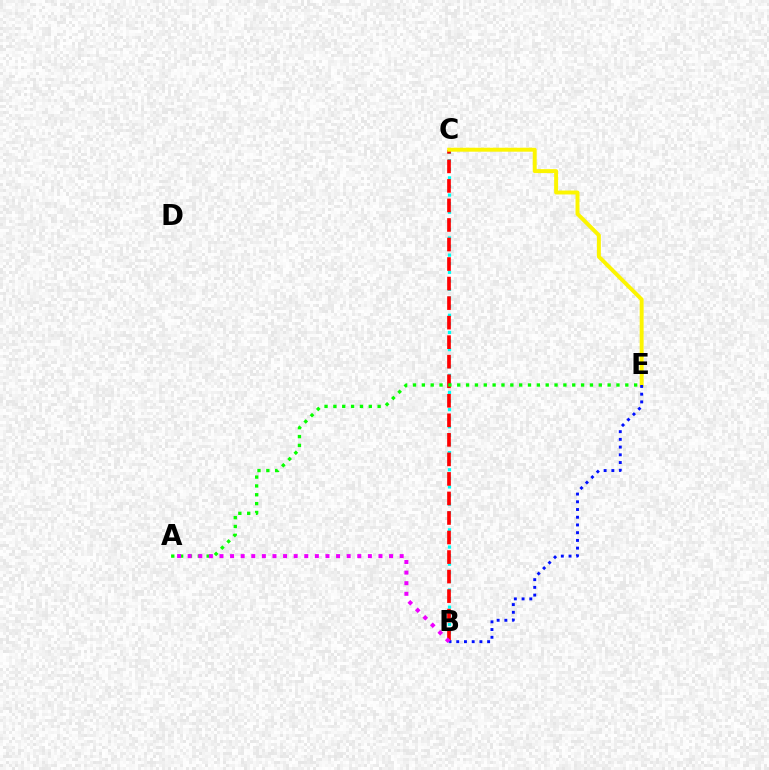{('B', 'C'): [{'color': '#00fff6', 'line_style': 'dotted', 'thickness': 2.33}, {'color': '#ff0000', 'line_style': 'dashed', 'thickness': 2.65}], ('C', 'E'): [{'color': '#fcf500', 'line_style': 'solid', 'thickness': 2.84}], ('A', 'E'): [{'color': '#08ff00', 'line_style': 'dotted', 'thickness': 2.4}], ('B', 'E'): [{'color': '#0010ff', 'line_style': 'dotted', 'thickness': 2.1}], ('A', 'B'): [{'color': '#ee00ff', 'line_style': 'dotted', 'thickness': 2.88}]}